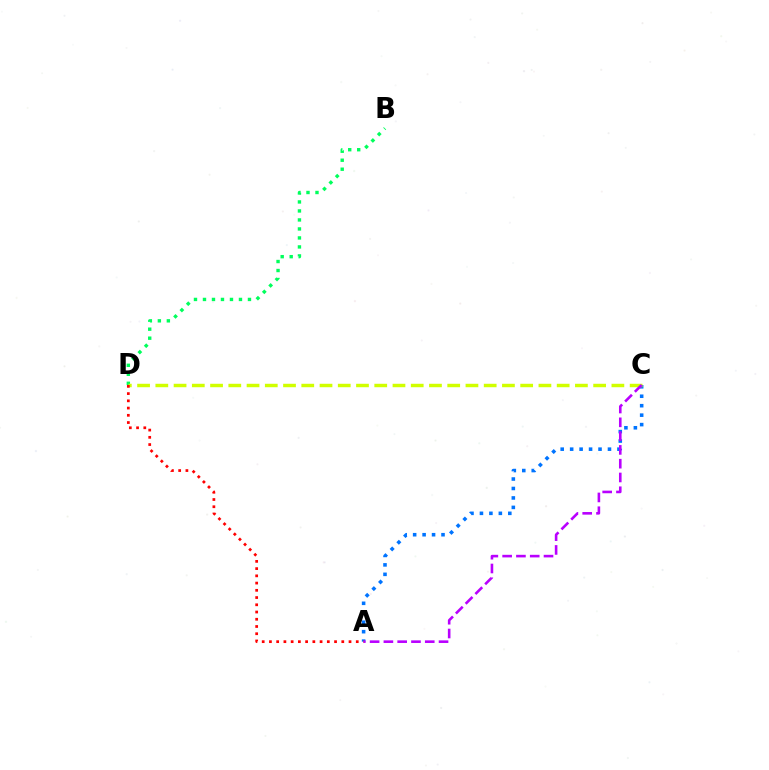{('B', 'D'): [{'color': '#00ff5c', 'line_style': 'dotted', 'thickness': 2.44}], ('A', 'C'): [{'color': '#0074ff', 'line_style': 'dotted', 'thickness': 2.57}, {'color': '#b900ff', 'line_style': 'dashed', 'thickness': 1.87}], ('C', 'D'): [{'color': '#d1ff00', 'line_style': 'dashed', 'thickness': 2.48}], ('A', 'D'): [{'color': '#ff0000', 'line_style': 'dotted', 'thickness': 1.97}]}